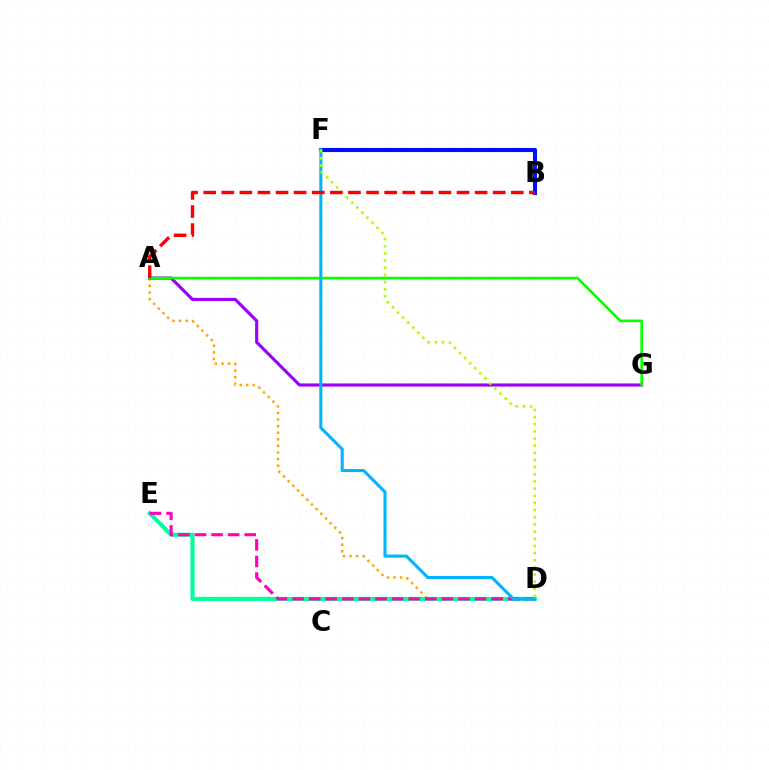{('A', 'D'): [{'color': '#ffa500', 'line_style': 'dotted', 'thickness': 1.79}], ('A', 'G'): [{'color': '#9b00ff', 'line_style': 'solid', 'thickness': 2.25}, {'color': '#08ff00', 'line_style': 'solid', 'thickness': 1.88}], ('D', 'E'): [{'color': '#00ff9d', 'line_style': 'solid', 'thickness': 2.96}, {'color': '#ff00bd', 'line_style': 'dashed', 'thickness': 2.25}], ('B', 'F'): [{'color': '#0010ff', 'line_style': 'solid', 'thickness': 2.97}], ('D', 'F'): [{'color': '#00b5ff', 'line_style': 'solid', 'thickness': 2.22}, {'color': '#b3ff00', 'line_style': 'dotted', 'thickness': 1.95}], ('A', 'B'): [{'color': '#ff0000', 'line_style': 'dashed', 'thickness': 2.46}]}